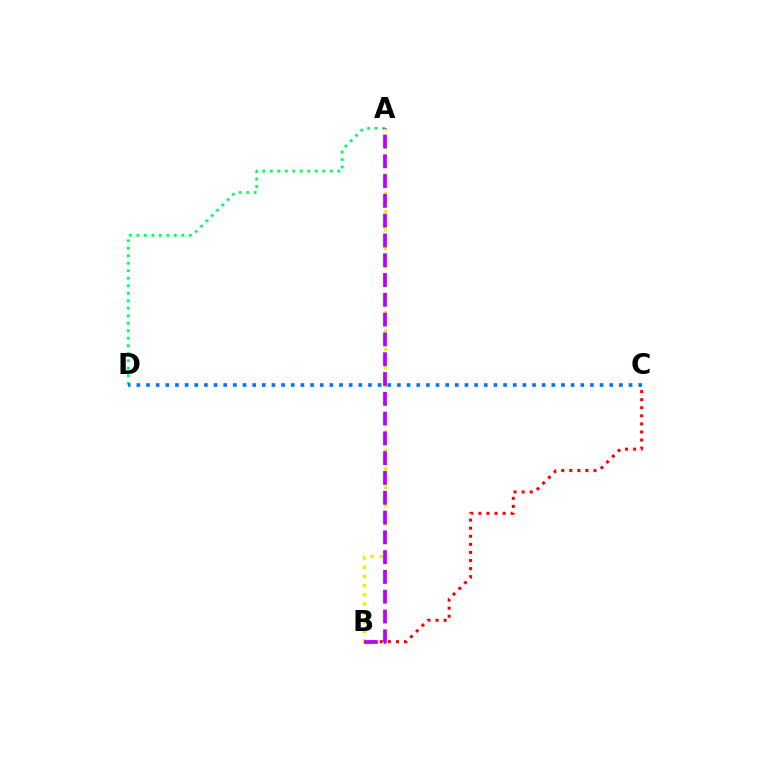{('A', 'D'): [{'color': '#00ff5c', 'line_style': 'dotted', 'thickness': 2.04}], ('B', 'C'): [{'color': '#ff0000', 'line_style': 'dotted', 'thickness': 2.19}], ('A', 'B'): [{'color': '#d1ff00', 'line_style': 'dotted', 'thickness': 2.5}, {'color': '#b900ff', 'line_style': 'dashed', 'thickness': 2.69}], ('C', 'D'): [{'color': '#0074ff', 'line_style': 'dotted', 'thickness': 2.62}]}